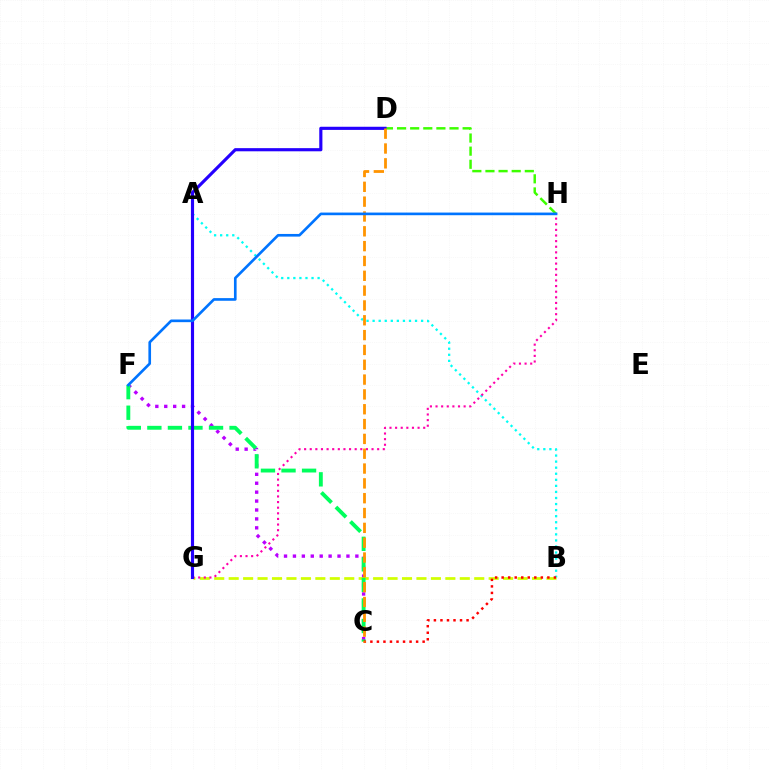{('D', 'H'): [{'color': '#3dff00', 'line_style': 'dashed', 'thickness': 1.78}], ('A', 'B'): [{'color': '#00fff6', 'line_style': 'dotted', 'thickness': 1.65}], ('C', 'F'): [{'color': '#b900ff', 'line_style': 'dotted', 'thickness': 2.42}, {'color': '#00ff5c', 'line_style': 'dashed', 'thickness': 2.79}], ('B', 'G'): [{'color': '#d1ff00', 'line_style': 'dashed', 'thickness': 1.96}], ('G', 'H'): [{'color': '#ff00ac', 'line_style': 'dotted', 'thickness': 1.53}], ('B', 'C'): [{'color': '#ff0000', 'line_style': 'dotted', 'thickness': 1.77}], ('D', 'G'): [{'color': '#2500ff', 'line_style': 'solid', 'thickness': 2.27}], ('C', 'D'): [{'color': '#ff9400', 'line_style': 'dashed', 'thickness': 2.01}], ('F', 'H'): [{'color': '#0074ff', 'line_style': 'solid', 'thickness': 1.91}]}